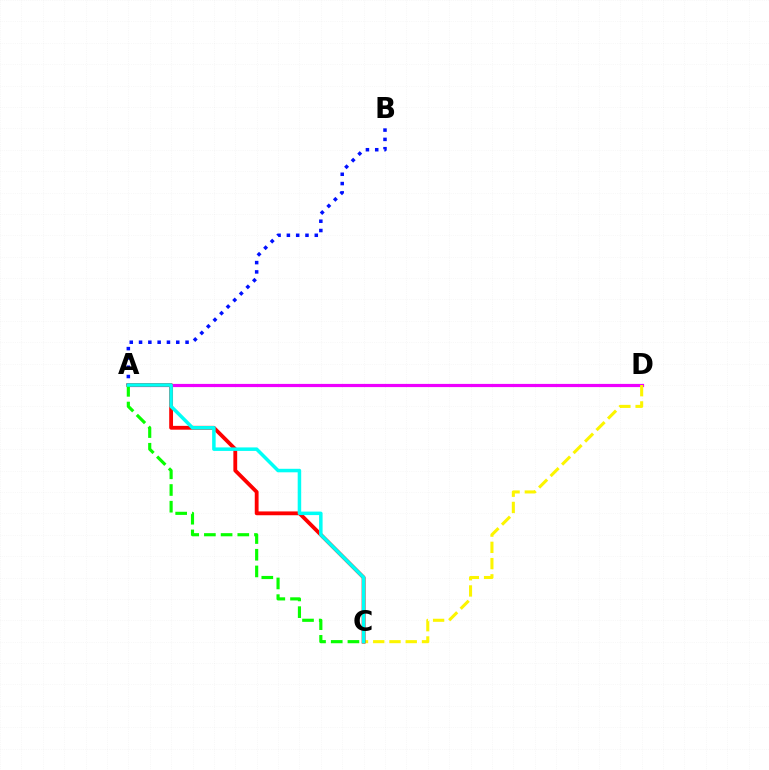{('A', 'D'): [{'color': '#ee00ff', 'line_style': 'solid', 'thickness': 2.3}], ('C', 'D'): [{'color': '#fcf500', 'line_style': 'dashed', 'thickness': 2.21}], ('A', 'C'): [{'color': '#ff0000', 'line_style': 'solid', 'thickness': 2.75}, {'color': '#08ff00', 'line_style': 'dashed', 'thickness': 2.27}, {'color': '#00fff6', 'line_style': 'solid', 'thickness': 2.52}], ('A', 'B'): [{'color': '#0010ff', 'line_style': 'dotted', 'thickness': 2.53}]}